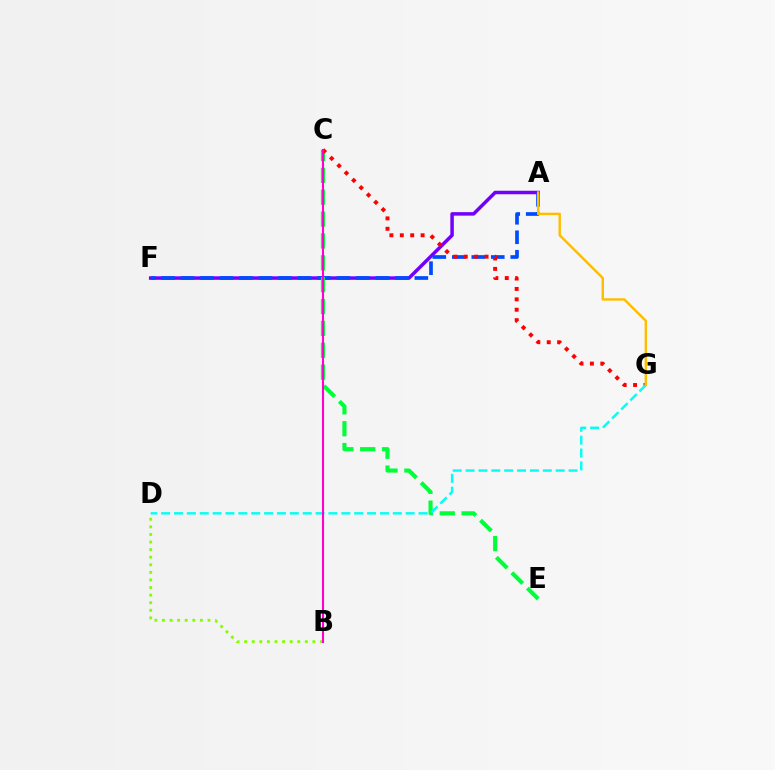{('B', 'D'): [{'color': '#84ff00', 'line_style': 'dotted', 'thickness': 2.06}], ('A', 'F'): [{'color': '#7200ff', 'line_style': 'solid', 'thickness': 2.52}, {'color': '#004bff', 'line_style': 'dashed', 'thickness': 2.65}], ('C', 'E'): [{'color': '#00ff39', 'line_style': 'dashed', 'thickness': 2.97}], ('C', 'G'): [{'color': '#ff0000', 'line_style': 'dotted', 'thickness': 2.82}], ('D', 'G'): [{'color': '#00fff6', 'line_style': 'dashed', 'thickness': 1.75}], ('A', 'G'): [{'color': '#ffbd00', 'line_style': 'solid', 'thickness': 1.76}], ('B', 'C'): [{'color': '#ff00cf', 'line_style': 'solid', 'thickness': 1.51}]}